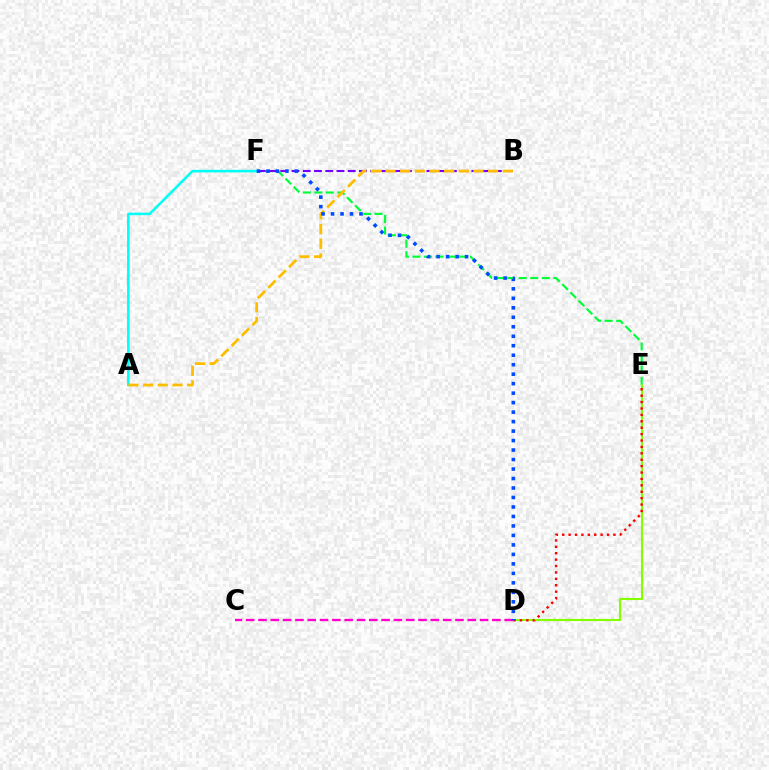{('E', 'F'): [{'color': '#00ff39', 'line_style': 'dashed', 'thickness': 1.56}], ('D', 'E'): [{'color': '#84ff00', 'line_style': 'solid', 'thickness': 1.53}, {'color': '#ff0000', 'line_style': 'dotted', 'thickness': 1.74}], ('C', 'D'): [{'color': '#ff00cf', 'line_style': 'dashed', 'thickness': 1.67}], ('B', 'F'): [{'color': '#7200ff', 'line_style': 'dashed', 'thickness': 1.53}], ('A', 'F'): [{'color': '#00fff6', 'line_style': 'solid', 'thickness': 1.85}], ('A', 'B'): [{'color': '#ffbd00', 'line_style': 'dashed', 'thickness': 1.99}], ('D', 'F'): [{'color': '#004bff', 'line_style': 'dotted', 'thickness': 2.58}]}